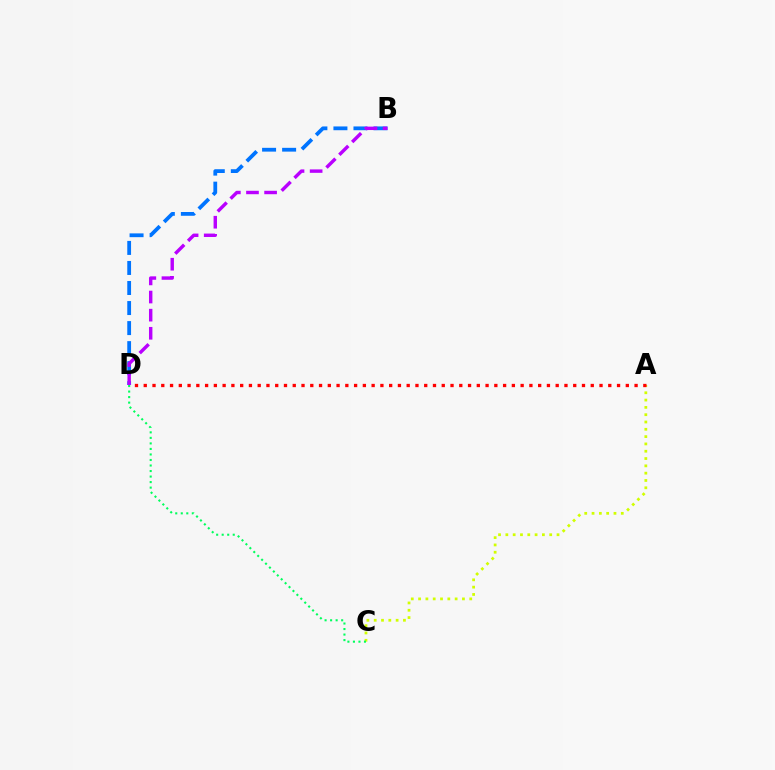{('B', 'D'): [{'color': '#0074ff', 'line_style': 'dashed', 'thickness': 2.72}, {'color': '#b900ff', 'line_style': 'dashed', 'thickness': 2.46}], ('A', 'C'): [{'color': '#d1ff00', 'line_style': 'dotted', 'thickness': 1.99}], ('C', 'D'): [{'color': '#00ff5c', 'line_style': 'dotted', 'thickness': 1.5}], ('A', 'D'): [{'color': '#ff0000', 'line_style': 'dotted', 'thickness': 2.38}]}